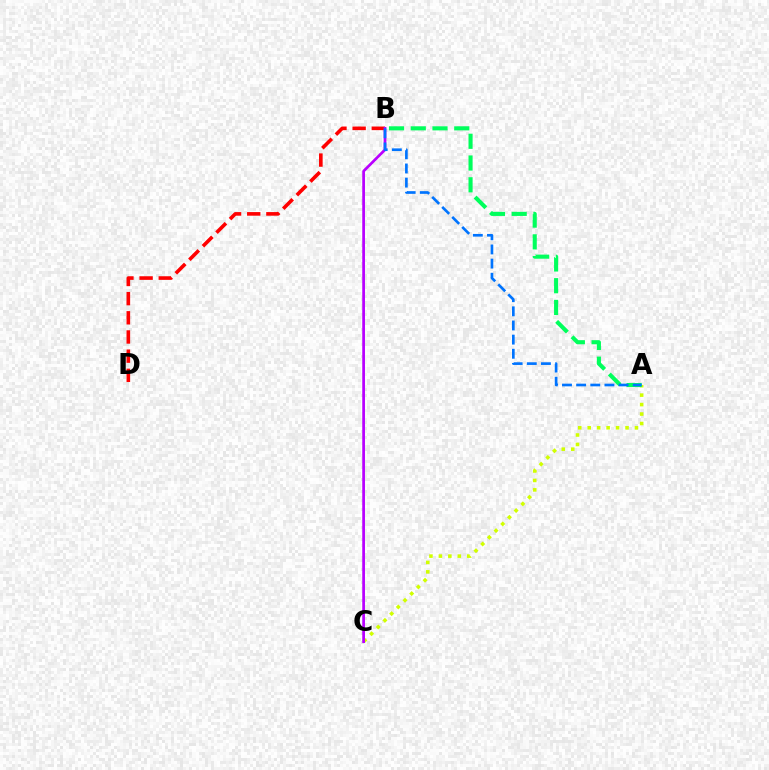{('A', 'C'): [{'color': '#d1ff00', 'line_style': 'dotted', 'thickness': 2.57}], ('B', 'D'): [{'color': '#ff0000', 'line_style': 'dashed', 'thickness': 2.6}], ('B', 'C'): [{'color': '#b900ff', 'line_style': 'solid', 'thickness': 1.97}], ('A', 'B'): [{'color': '#00ff5c', 'line_style': 'dashed', 'thickness': 2.95}, {'color': '#0074ff', 'line_style': 'dashed', 'thickness': 1.92}]}